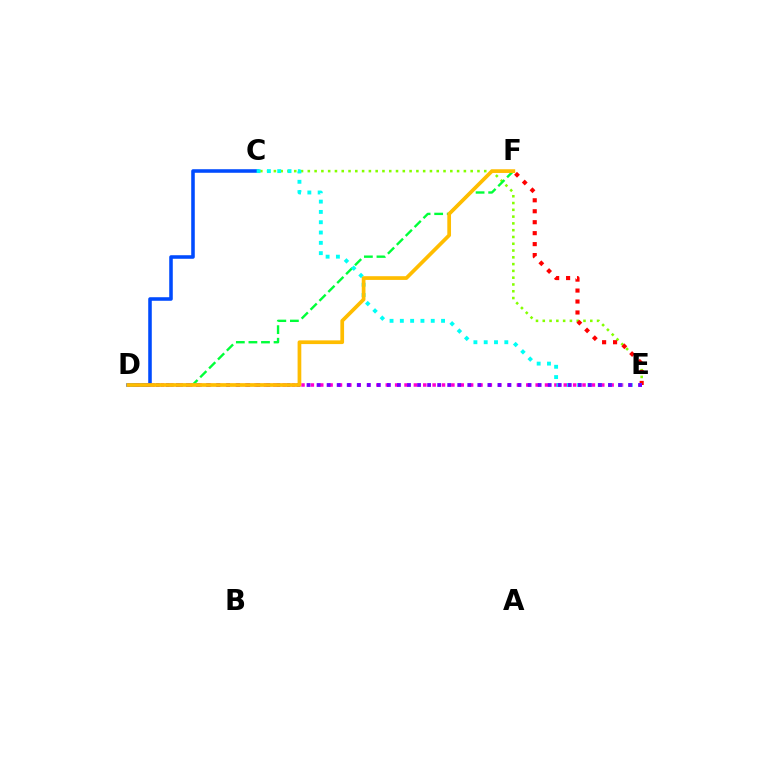{('D', 'E'): [{'color': '#ff00cf', 'line_style': 'dotted', 'thickness': 2.55}, {'color': '#7200ff', 'line_style': 'dotted', 'thickness': 2.73}], ('C', 'E'): [{'color': '#84ff00', 'line_style': 'dotted', 'thickness': 1.84}, {'color': '#00fff6', 'line_style': 'dotted', 'thickness': 2.8}], ('E', 'F'): [{'color': '#ff0000', 'line_style': 'dotted', 'thickness': 2.98}], ('C', 'D'): [{'color': '#004bff', 'line_style': 'solid', 'thickness': 2.56}], ('D', 'F'): [{'color': '#00ff39', 'line_style': 'dashed', 'thickness': 1.71}, {'color': '#ffbd00', 'line_style': 'solid', 'thickness': 2.67}]}